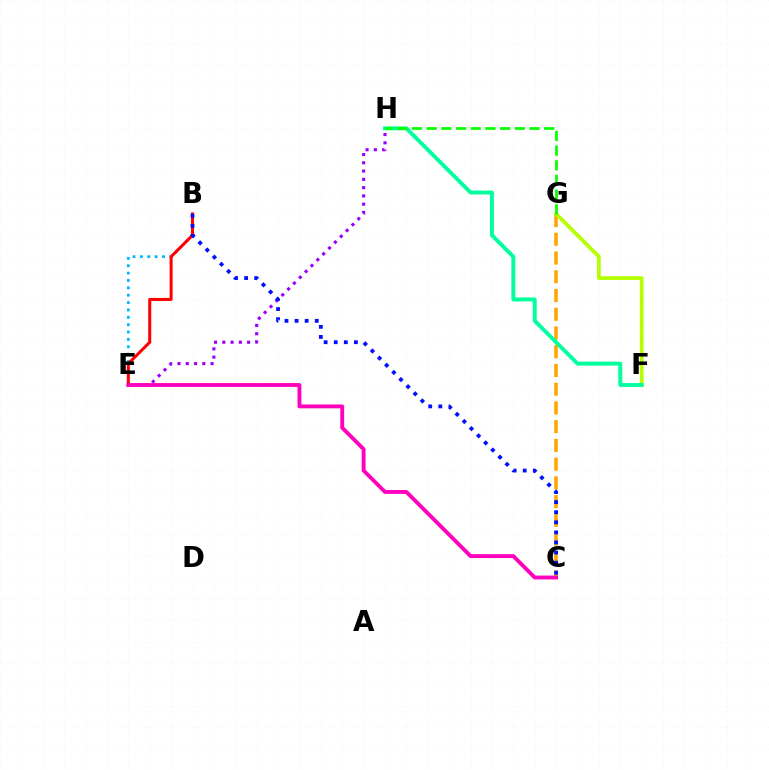{('C', 'G'): [{'color': '#ffa500', 'line_style': 'dashed', 'thickness': 2.55}], ('F', 'G'): [{'color': '#b3ff00', 'line_style': 'solid', 'thickness': 2.68}], ('F', 'H'): [{'color': '#00ff9d', 'line_style': 'solid', 'thickness': 2.82}], ('B', 'E'): [{'color': '#00b5ff', 'line_style': 'dotted', 'thickness': 2.0}, {'color': '#ff0000', 'line_style': 'solid', 'thickness': 2.19}], ('G', 'H'): [{'color': '#08ff00', 'line_style': 'dashed', 'thickness': 2.0}], ('E', 'H'): [{'color': '#9b00ff', 'line_style': 'dotted', 'thickness': 2.25}], ('C', 'E'): [{'color': '#ff00bd', 'line_style': 'solid', 'thickness': 2.79}], ('B', 'C'): [{'color': '#0010ff', 'line_style': 'dotted', 'thickness': 2.74}]}